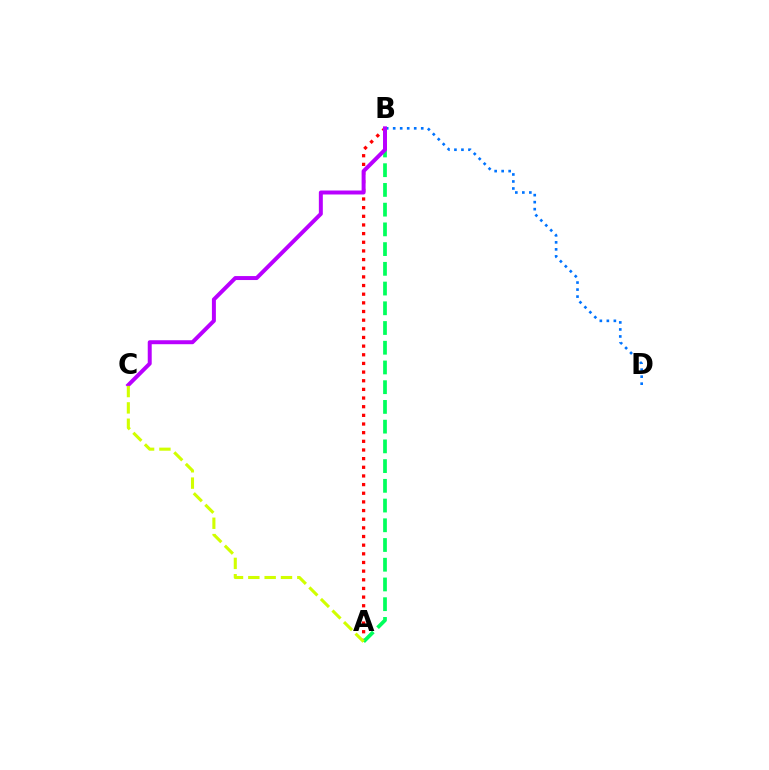{('A', 'B'): [{'color': '#ff0000', 'line_style': 'dotted', 'thickness': 2.35}, {'color': '#00ff5c', 'line_style': 'dashed', 'thickness': 2.68}], ('B', 'D'): [{'color': '#0074ff', 'line_style': 'dotted', 'thickness': 1.9}], ('B', 'C'): [{'color': '#b900ff', 'line_style': 'solid', 'thickness': 2.86}], ('A', 'C'): [{'color': '#d1ff00', 'line_style': 'dashed', 'thickness': 2.22}]}